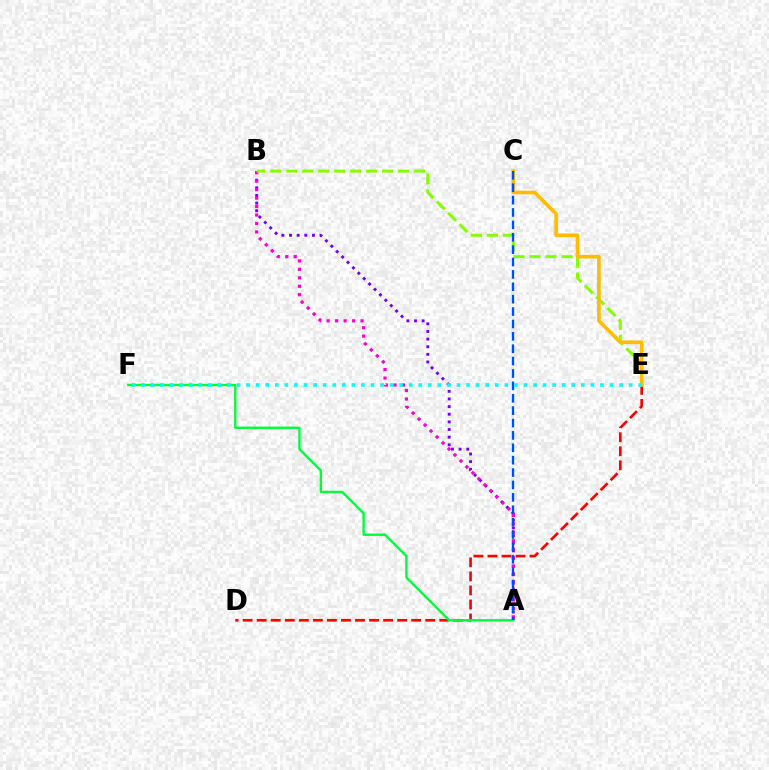{('D', 'E'): [{'color': '#ff0000', 'line_style': 'dashed', 'thickness': 1.91}], ('A', 'B'): [{'color': '#7200ff', 'line_style': 'dotted', 'thickness': 2.08}, {'color': '#ff00cf', 'line_style': 'dotted', 'thickness': 2.3}], ('A', 'F'): [{'color': '#00ff39', 'line_style': 'solid', 'thickness': 1.71}], ('B', 'E'): [{'color': '#84ff00', 'line_style': 'dashed', 'thickness': 2.17}], ('C', 'E'): [{'color': '#ffbd00', 'line_style': 'solid', 'thickness': 2.61}], ('A', 'C'): [{'color': '#004bff', 'line_style': 'dashed', 'thickness': 1.68}], ('E', 'F'): [{'color': '#00fff6', 'line_style': 'dotted', 'thickness': 2.6}]}